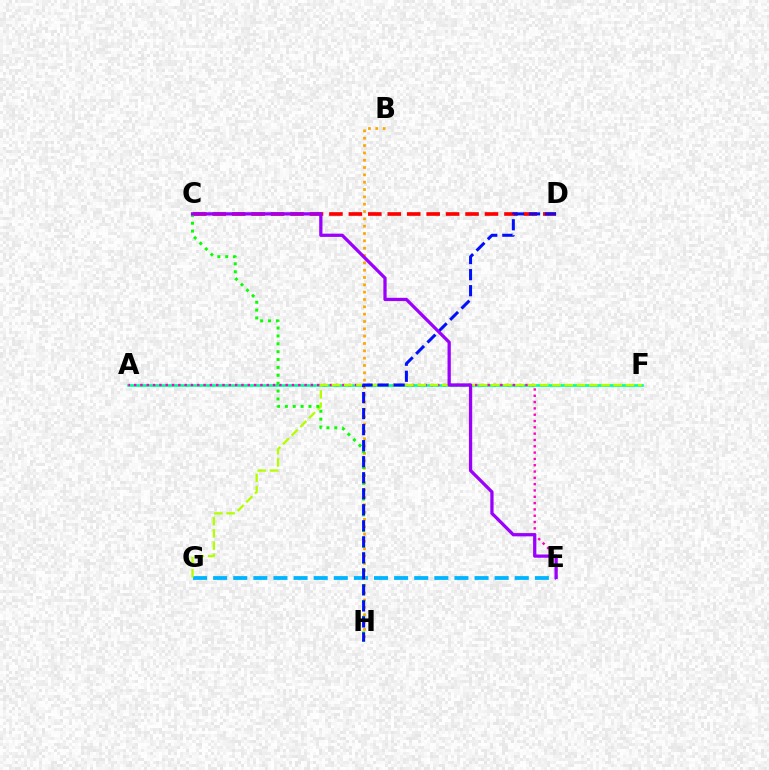{('A', 'F'): [{'color': '#00ff9d', 'line_style': 'solid', 'thickness': 1.93}], ('E', 'G'): [{'color': '#00b5ff', 'line_style': 'dashed', 'thickness': 2.73}], ('A', 'E'): [{'color': '#ff00bd', 'line_style': 'dotted', 'thickness': 1.72}], ('F', 'G'): [{'color': '#b3ff00', 'line_style': 'dashed', 'thickness': 1.66}], ('C', 'D'): [{'color': '#ff0000', 'line_style': 'dashed', 'thickness': 2.64}], ('B', 'H'): [{'color': '#ffa500', 'line_style': 'dotted', 'thickness': 1.99}], ('C', 'H'): [{'color': '#08ff00', 'line_style': 'dotted', 'thickness': 2.14}], ('D', 'H'): [{'color': '#0010ff', 'line_style': 'dashed', 'thickness': 2.18}], ('C', 'E'): [{'color': '#9b00ff', 'line_style': 'solid', 'thickness': 2.35}]}